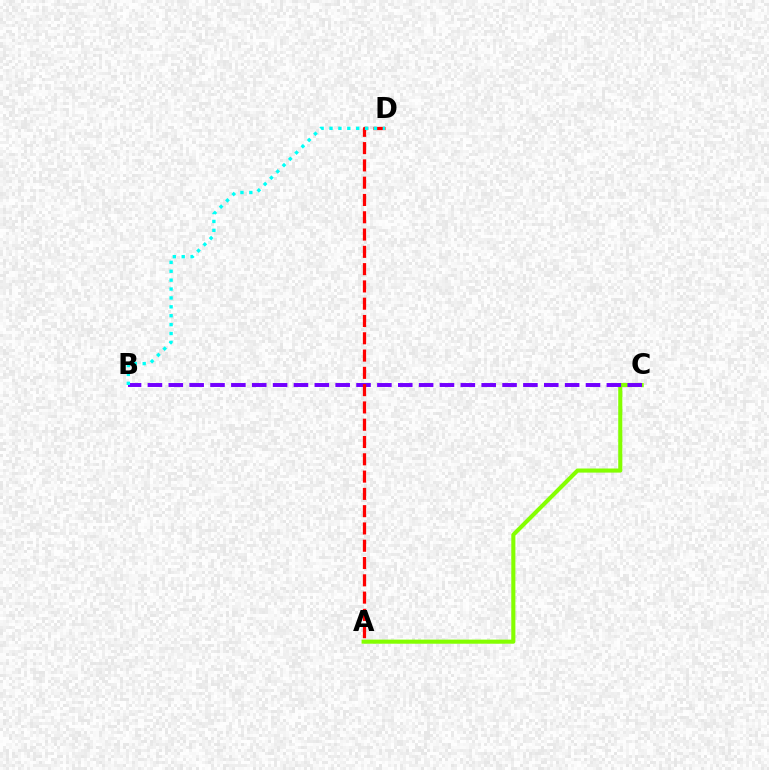{('A', 'C'): [{'color': '#84ff00', 'line_style': 'solid', 'thickness': 2.95}], ('B', 'C'): [{'color': '#7200ff', 'line_style': 'dashed', 'thickness': 2.83}], ('A', 'D'): [{'color': '#ff0000', 'line_style': 'dashed', 'thickness': 2.35}], ('B', 'D'): [{'color': '#00fff6', 'line_style': 'dotted', 'thickness': 2.42}]}